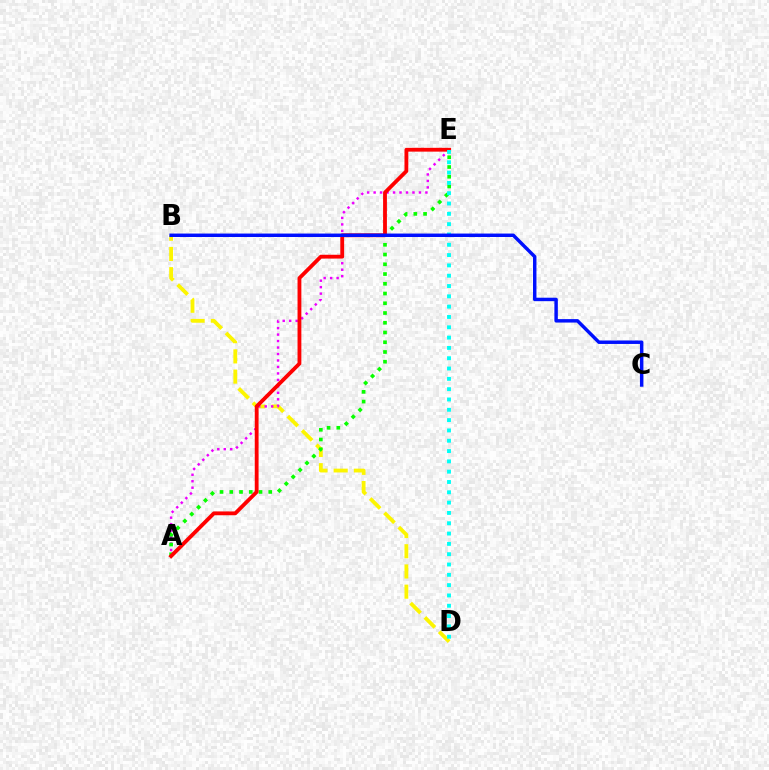{('B', 'D'): [{'color': '#fcf500', 'line_style': 'dashed', 'thickness': 2.75}], ('A', 'E'): [{'color': '#ee00ff', 'line_style': 'dotted', 'thickness': 1.76}, {'color': '#08ff00', 'line_style': 'dotted', 'thickness': 2.65}, {'color': '#ff0000', 'line_style': 'solid', 'thickness': 2.75}], ('D', 'E'): [{'color': '#00fff6', 'line_style': 'dotted', 'thickness': 2.8}], ('B', 'C'): [{'color': '#0010ff', 'line_style': 'solid', 'thickness': 2.49}]}